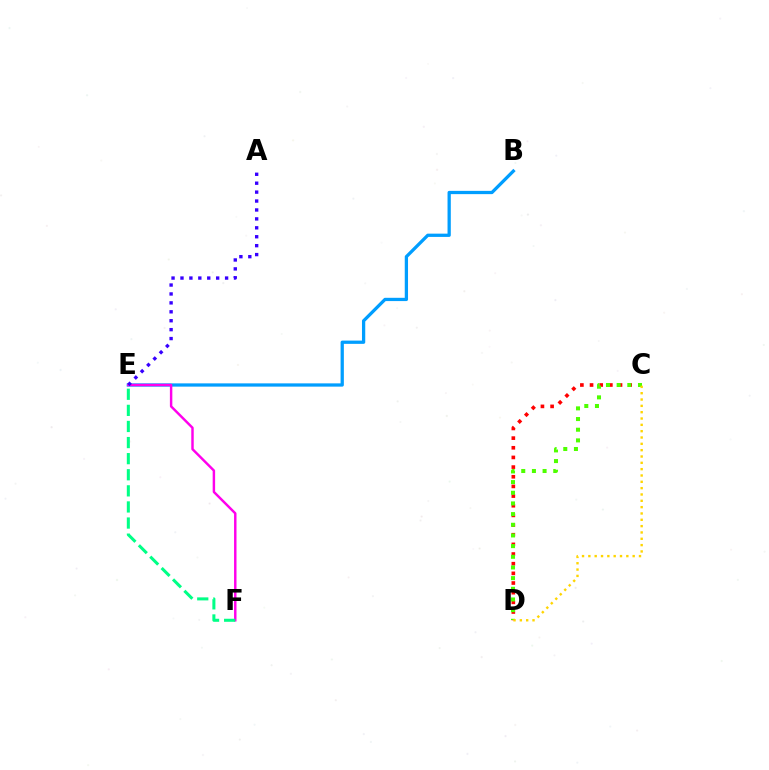{('B', 'E'): [{'color': '#009eff', 'line_style': 'solid', 'thickness': 2.35}], ('C', 'D'): [{'color': '#ff0000', 'line_style': 'dotted', 'thickness': 2.62}, {'color': '#4fff00', 'line_style': 'dotted', 'thickness': 2.9}, {'color': '#ffd500', 'line_style': 'dotted', 'thickness': 1.72}], ('E', 'F'): [{'color': '#ff00ed', 'line_style': 'solid', 'thickness': 1.76}, {'color': '#00ff86', 'line_style': 'dashed', 'thickness': 2.19}], ('A', 'E'): [{'color': '#3700ff', 'line_style': 'dotted', 'thickness': 2.42}]}